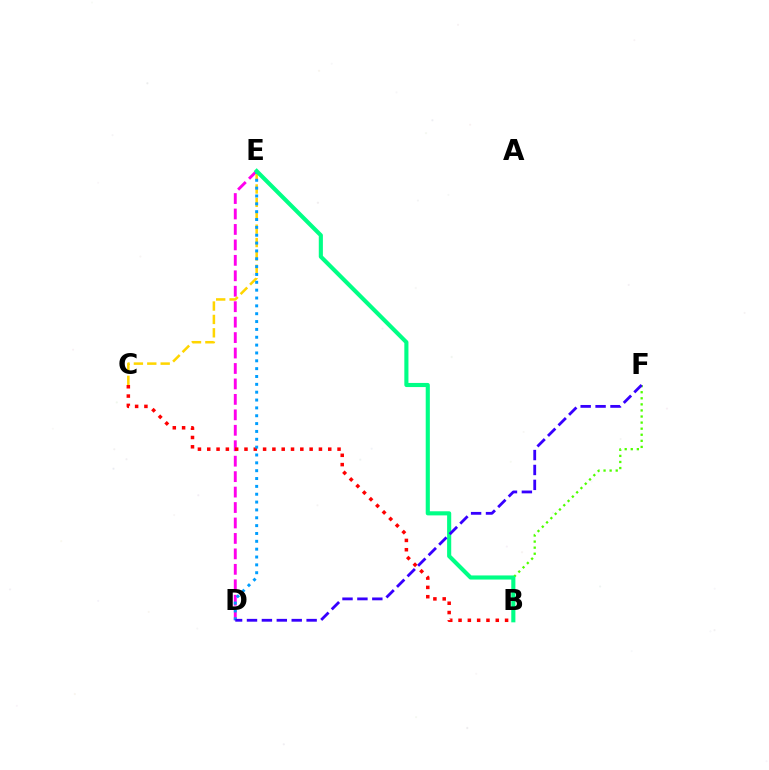{('D', 'E'): [{'color': '#ff00ed', 'line_style': 'dashed', 'thickness': 2.1}, {'color': '#009eff', 'line_style': 'dotted', 'thickness': 2.13}], ('B', 'F'): [{'color': '#4fff00', 'line_style': 'dotted', 'thickness': 1.65}], ('B', 'C'): [{'color': '#ff0000', 'line_style': 'dotted', 'thickness': 2.53}], ('C', 'E'): [{'color': '#ffd500', 'line_style': 'dashed', 'thickness': 1.82}], ('B', 'E'): [{'color': '#00ff86', 'line_style': 'solid', 'thickness': 2.96}], ('D', 'F'): [{'color': '#3700ff', 'line_style': 'dashed', 'thickness': 2.03}]}